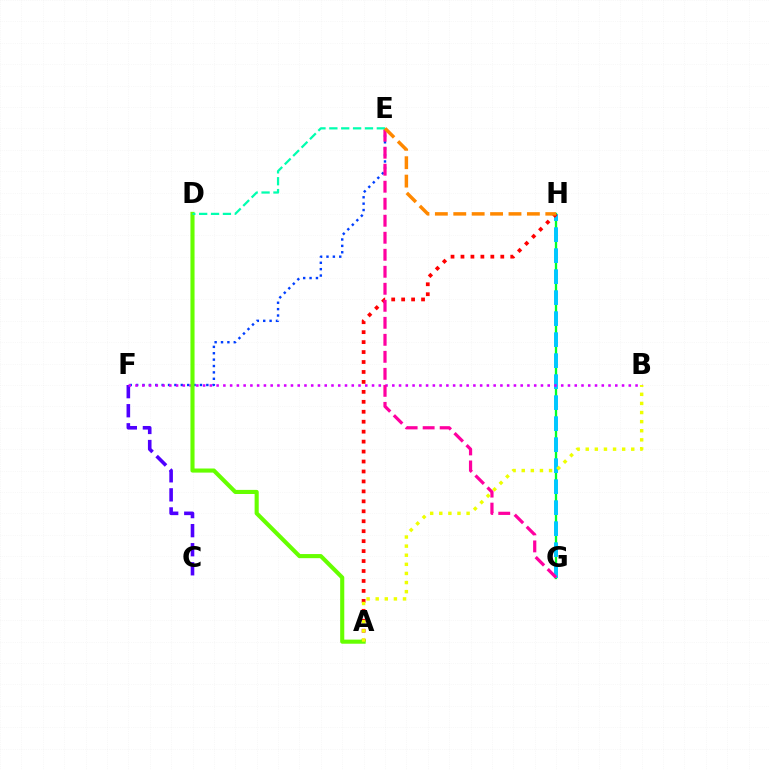{('G', 'H'): [{'color': '#00ff27', 'line_style': 'solid', 'thickness': 1.66}, {'color': '#00c7ff', 'line_style': 'dashed', 'thickness': 2.85}], ('C', 'F'): [{'color': '#4f00ff', 'line_style': 'dashed', 'thickness': 2.59}], ('E', 'F'): [{'color': '#003fff', 'line_style': 'dotted', 'thickness': 1.73}], ('A', 'H'): [{'color': '#ff0000', 'line_style': 'dotted', 'thickness': 2.7}], ('B', 'F'): [{'color': '#d600ff', 'line_style': 'dotted', 'thickness': 1.84}], ('A', 'D'): [{'color': '#66ff00', 'line_style': 'solid', 'thickness': 2.95}], ('D', 'E'): [{'color': '#00ffaf', 'line_style': 'dashed', 'thickness': 1.61}], ('E', 'G'): [{'color': '#ff00a0', 'line_style': 'dashed', 'thickness': 2.31}], ('A', 'B'): [{'color': '#eeff00', 'line_style': 'dotted', 'thickness': 2.47}], ('E', 'H'): [{'color': '#ff8800', 'line_style': 'dashed', 'thickness': 2.5}]}